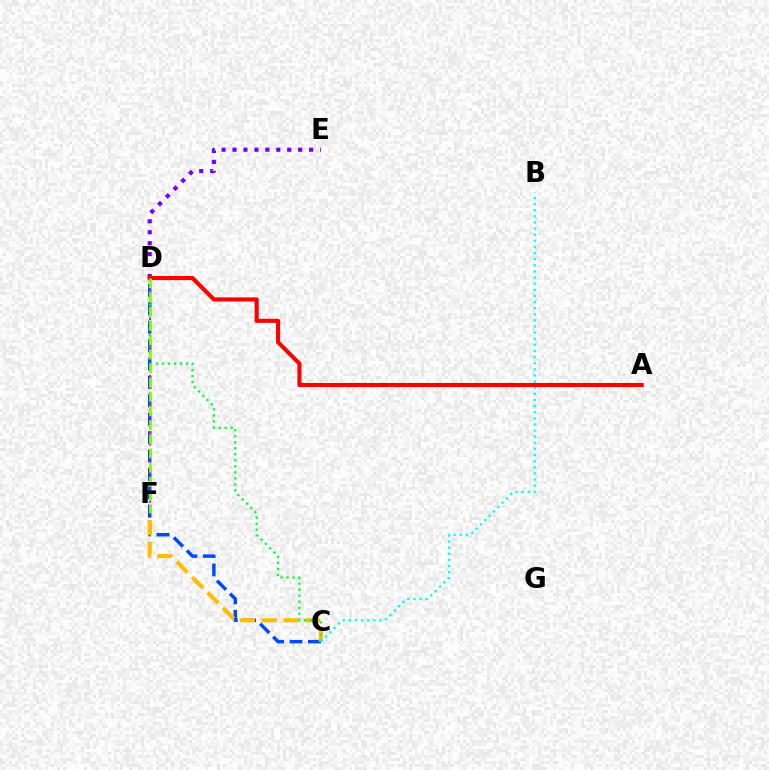{('C', 'D'): [{'color': '#004bff', 'line_style': 'dashed', 'thickness': 2.5}, {'color': '#00ff39', 'line_style': 'dotted', 'thickness': 1.64}], ('C', 'F'): [{'color': '#ffbd00', 'line_style': 'dashed', 'thickness': 2.96}], ('D', 'E'): [{'color': '#7200ff', 'line_style': 'dotted', 'thickness': 2.97}], ('B', 'C'): [{'color': '#00fff6', 'line_style': 'dotted', 'thickness': 1.66}], ('D', 'F'): [{'color': '#ff00cf', 'line_style': 'dotted', 'thickness': 1.55}, {'color': '#84ff00', 'line_style': 'dashed', 'thickness': 1.92}], ('A', 'D'): [{'color': '#ff0000', 'line_style': 'solid', 'thickness': 2.95}]}